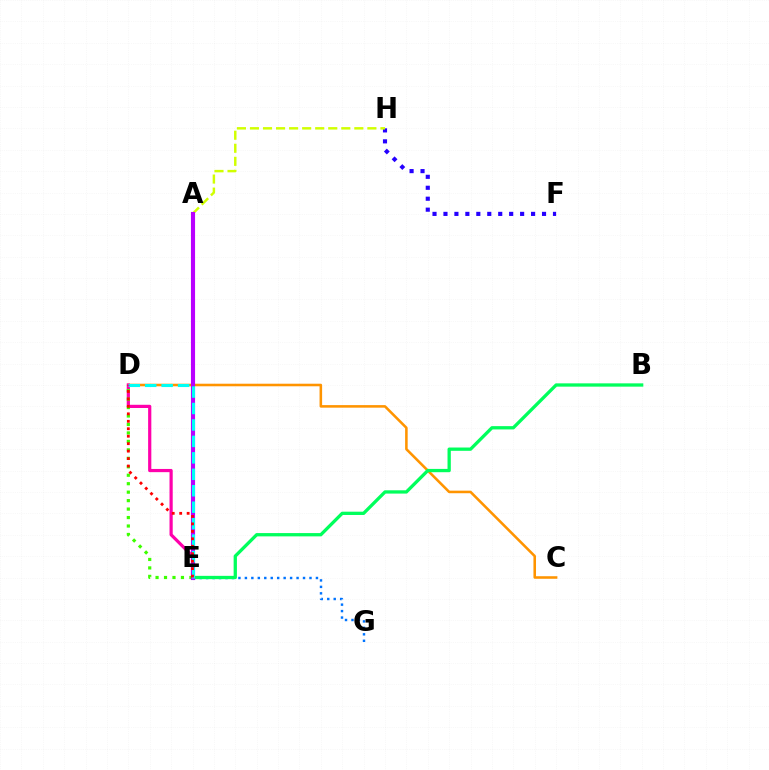{('E', 'G'): [{'color': '#0074ff', 'line_style': 'dotted', 'thickness': 1.76}], ('F', 'H'): [{'color': '#2500ff', 'line_style': 'dotted', 'thickness': 2.98}], ('A', 'H'): [{'color': '#d1ff00', 'line_style': 'dashed', 'thickness': 1.77}], ('C', 'D'): [{'color': '#ff9400', 'line_style': 'solid', 'thickness': 1.84}], ('B', 'E'): [{'color': '#00ff5c', 'line_style': 'solid', 'thickness': 2.37}], ('D', 'E'): [{'color': '#ff00ac', 'line_style': 'solid', 'thickness': 2.31}, {'color': '#3dff00', 'line_style': 'dotted', 'thickness': 2.3}, {'color': '#00fff6', 'line_style': 'dashed', 'thickness': 2.24}, {'color': '#ff0000', 'line_style': 'dotted', 'thickness': 2.03}], ('A', 'E'): [{'color': '#b900ff', 'line_style': 'solid', 'thickness': 2.97}]}